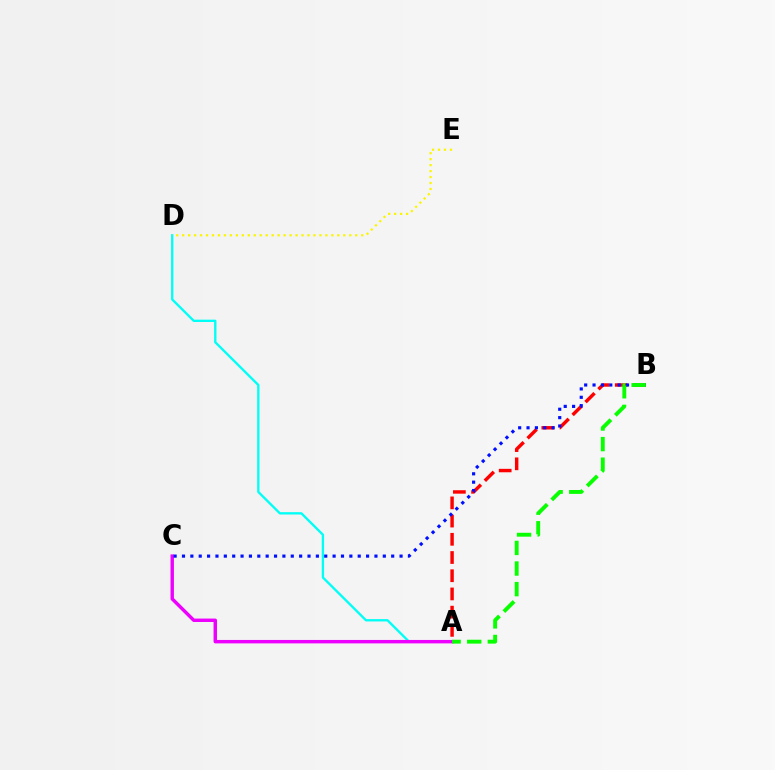{('A', 'D'): [{'color': '#00fff6', 'line_style': 'solid', 'thickness': 1.69}], ('A', 'B'): [{'color': '#ff0000', 'line_style': 'dashed', 'thickness': 2.47}, {'color': '#08ff00', 'line_style': 'dashed', 'thickness': 2.8}], ('A', 'C'): [{'color': '#ee00ff', 'line_style': 'solid', 'thickness': 2.46}], ('D', 'E'): [{'color': '#fcf500', 'line_style': 'dotted', 'thickness': 1.62}], ('B', 'C'): [{'color': '#0010ff', 'line_style': 'dotted', 'thickness': 2.27}]}